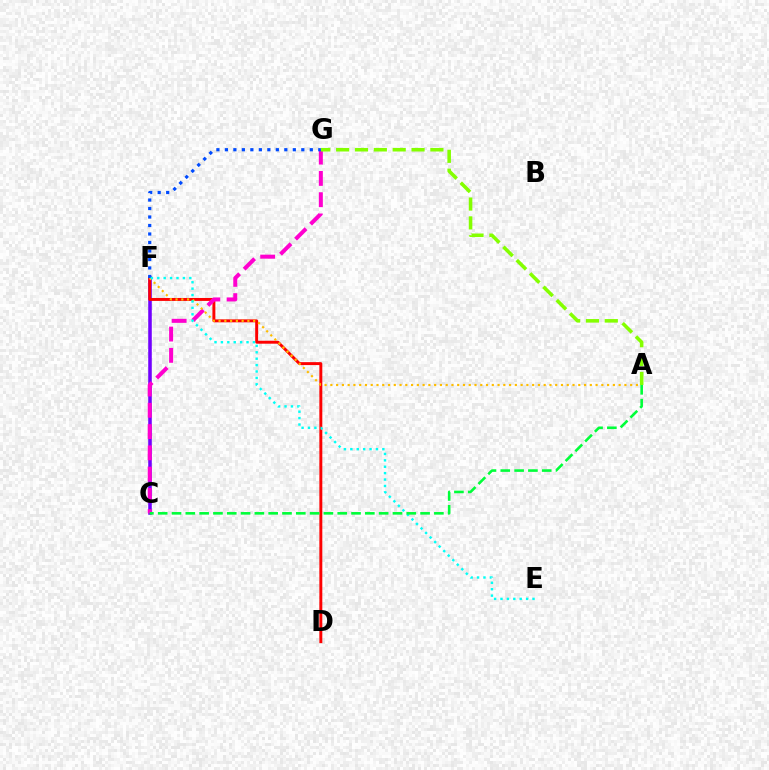{('C', 'F'): [{'color': '#7200ff', 'line_style': 'solid', 'thickness': 2.56}], ('D', 'F'): [{'color': '#ff0000', 'line_style': 'solid', 'thickness': 2.12}], ('C', 'G'): [{'color': '#ff00cf', 'line_style': 'dashed', 'thickness': 2.89}], ('A', 'F'): [{'color': '#ffbd00', 'line_style': 'dotted', 'thickness': 1.57}], ('A', 'G'): [{'color': '#84ff00', 'line_style': 'dashed', 'thickness': 2.56}], ('F', 'G'): [{'color': '#004bff', 'line_style': 'dotted', 'thickness': 2.31}], ('E', 'F'): [{'color': '#00fff6', 'line_style': 'dotted', 'thickness': 1.74}], ('A', 'C'): [{'color': '#00ff39', 'line_style': 'dashed', 'thickness': 1.88}]}